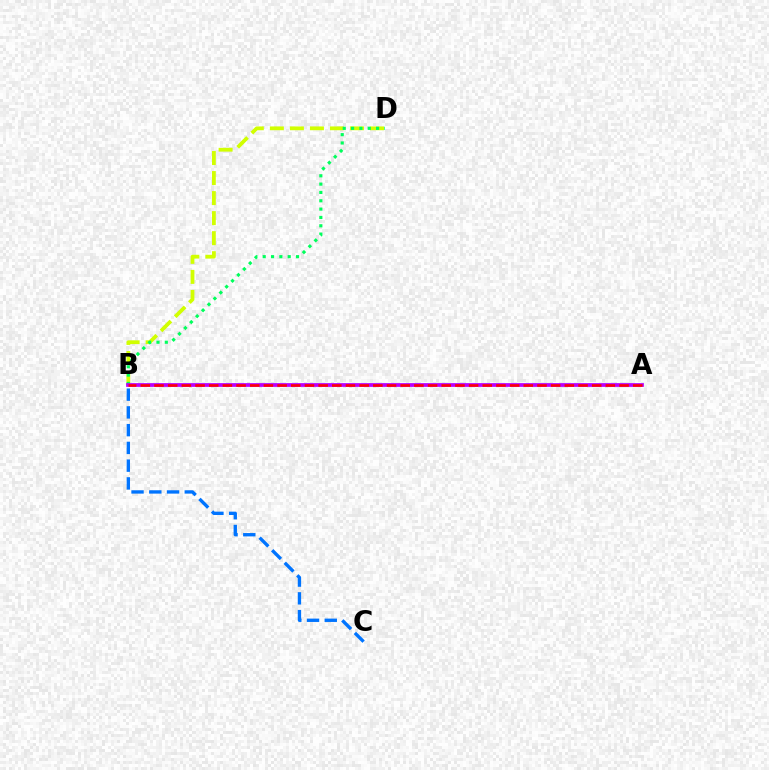{('B', 'C'): [{'color': '#0074ff', 'line_style': 'dashed', 'thickness': 2.41}], ('B', 'D'): [{'color': '#d1ff00', 'line_style': 'dashed', 'thickness': 2.72}, {'color': '#00ff5c', 'line_style': 'dotted', 'thickness': 2.26}], ('A', 'B'): [{'color': '#b900ff', 'line_style': 'solid', 'thickness': 2.7}, {'color': '#ff0000', 'line_style': 'dashed', 'thickness': 1.86}]}